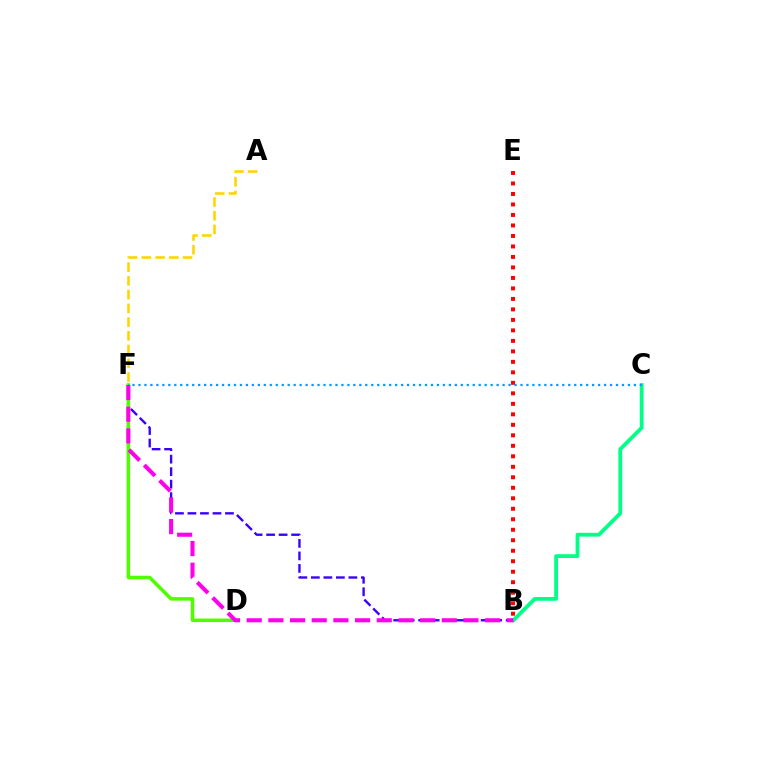{('B', 'F'): [{'color': '#3700ff', 'line_style': 'dashed', 'thickness': 1.7}, {'color': '#ff00ed', 'line_style': 'dashed', 'thickness': 2.94}], ('B', 'E'): [{'color': '#ff0000', 'line_style': 'dotted', 'thickness': 2.85}], ('B', 'C'): [{'color': '#00ff86', 'line_style': 'solid', 'thickness': 2.73}], ('D', 'F'): [{'color': '#4fff00', 'line_style': 'solid', 'thickness': 2.54}], ('C', 'F'): [{'color': '#009eff', 'line_style': 'dotted', 'thickness': 1.62}], ('A', 'F'): [{'color': '#ffd500', 'line_style': 'dashed', 'thickness': 1.87}]}